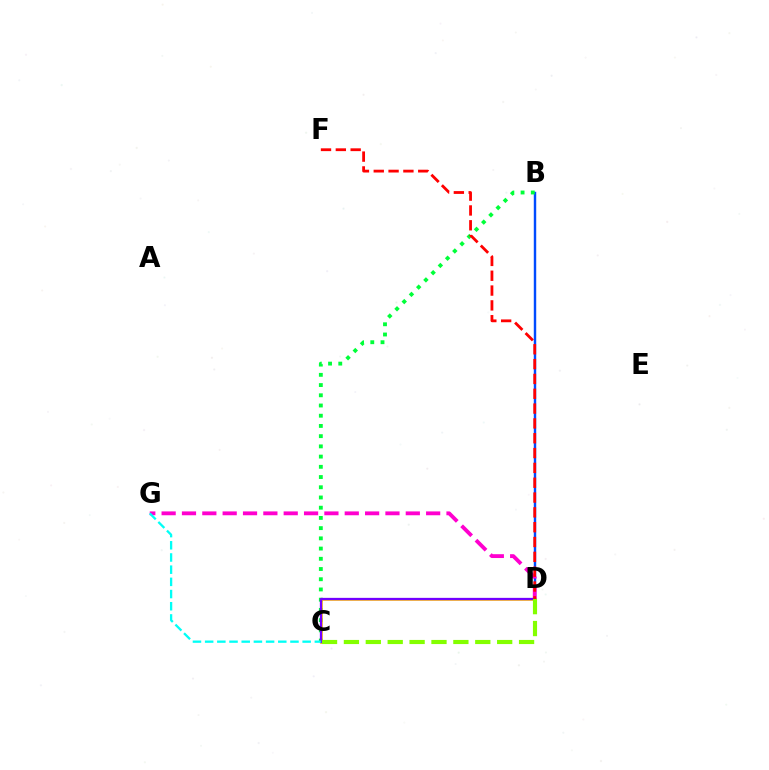{('B', 'D'): [{'color': '#004bff', 'line_style': 'solid', 'thickness': 1.75}], ('B', 'C'): [{'color': '#00ff39', 'line_style': 'dotted', 'thickness': 2.78}], ('C', 'D'): [{'color': '#ffbd00', 'line_style': 'solid', 'thickness': 1.86}, {'color': '#7200ff', 'line_style': 'solid', 'thickness': 1.64}, {'color': '#84ff00', 'line_style': 'dashed', 'thickness': 2.97}], ('D', 'G'): [{'color': '#ff00cf', 'line_style': 'dashed', 'thickness': 2.76}], ('C', 'G'): [{'color': '#00fff6', 'line_style': 'dashed', 'thickness': 1.66}], ('D', 'F'): [{'color': '#ff0000', 'line_style': 'dashed', 'thickness': 2.01}]}